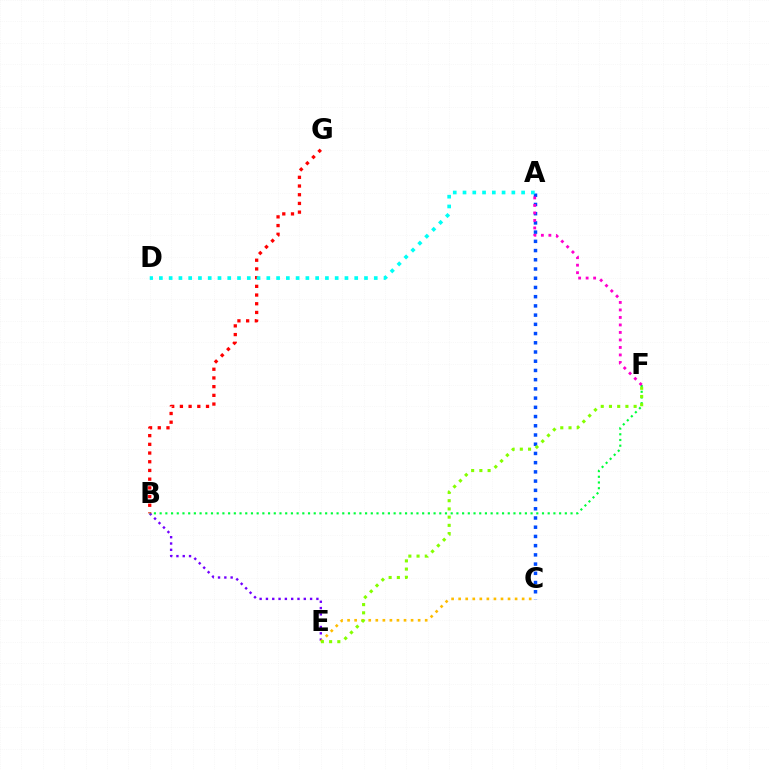{('B', 'E'): [{'color': '#7200ff', 'line_style': 'dotted', 'thickness': 1.71}], ('B', 'G'): [{'color': '#ff0000', 'line_style': 'dotted', 'thickness': 2.36}], ('A', 'C'): [{'color': '#004bff', 'line_style': 'dotted', 'thickness': 2.51}], ('C', 'E'): [{'color': '#ffbd00', 'line_style': 'dotted', 'thickness': 1.92}], ('A', 'D'): [{'color': '#00fff6', 'line_style': 'dotted', 'thickness': 2.65}], ('B', 'F'): [{'color': '#00ff39', 'line_style': 'dotted', 'thickness': 1.55}], ('A', 'F'): [{'color': '#ff00cf', 'line_style': 'dotted', 'thickness': 2.04}], ('E', 'F'): [{'color': '#84ff00', 'line_style': 'dotted', 'thickness': 2.23}]}